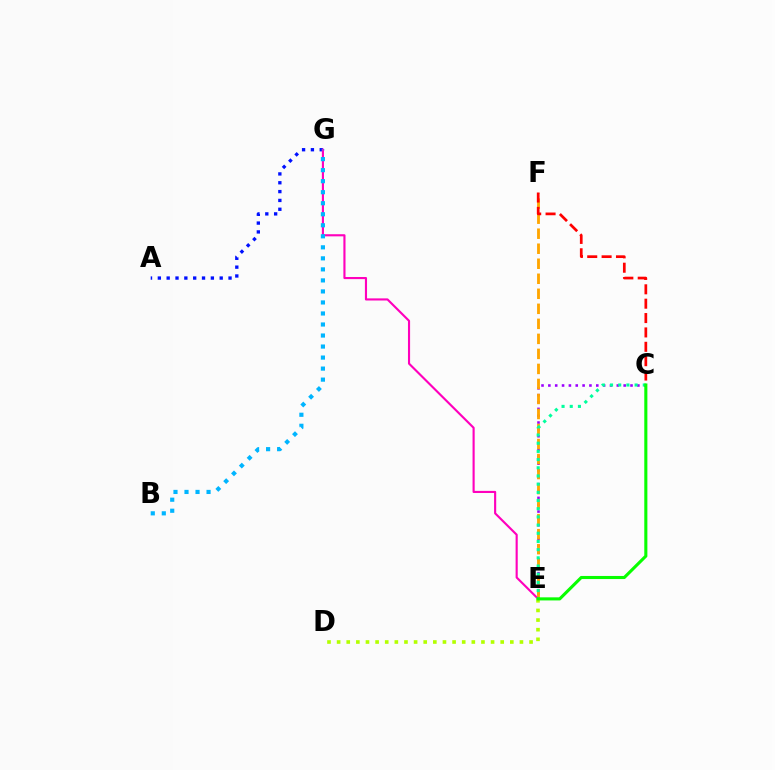{('D', 'E'): [{'color': '#b3ff00', 'line_style': 'dotted', 'thickness': 2.61}], ('A', 'G'): [{'color': '#0010ff', 'line_style': 'dotted', 'thickness': 2.4}], ('C', 'E'): [{'color': '#9b00ff', 'line_style': 'dotted', 'thickness': 1.86}, {'color': '#00ff9d', 'line_style': 'dotted', 'thickness': 2.22}, {'color': '#08ff00', 'line_style': 'solid', 'thickness': 2.22}], ('E', 'F'): [{'color': '#ffa500', 'line_style': 'dashed', 'thickness': 2.04}], ('E', 'G'): [{'color': '#ff00bd', 'line_style': 'solid', 'thickness': 1.53}], ('B', 'G'): [{'color': '#00b5ff', 'line_style': 'dotted', 'thickness': 3.0}], ('C', 'F'): [{'color': '#ff0000', 'line_style': 'dashed', 'thickness': 1.95}]}